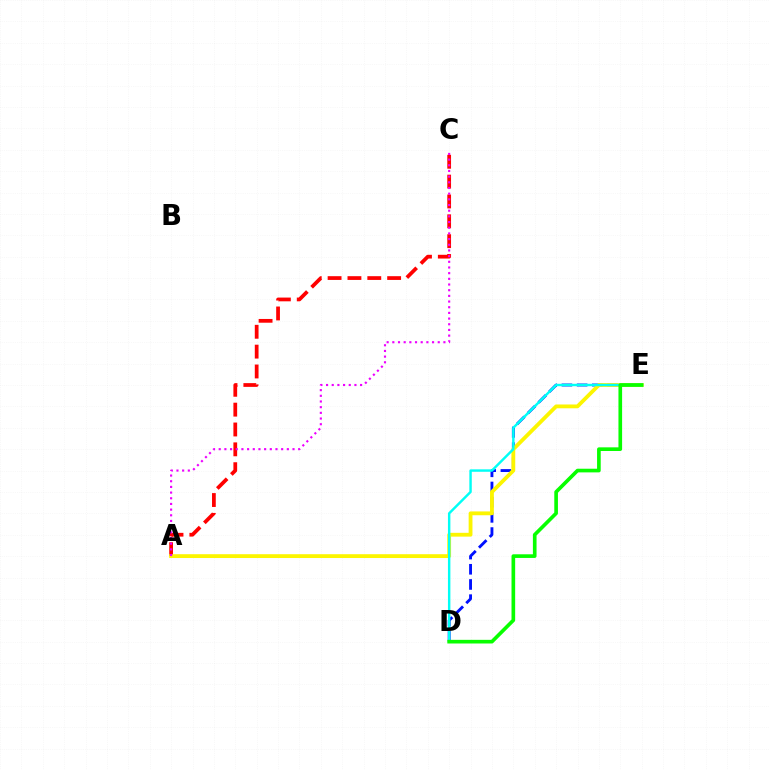{('A', 'C'): [{'color': '#ff0000', 'line_style': 'dashed', 'thickness': 2.7}, {'color': '#ee00ff', 'line_style': 'dotted', 'thickness': 1.54}], ('D', 'E'): [{'color': '#0010ff', 'line_style': 'dashed', 'thickness': 2.06}, {'color': '#00fff6', 'line_style': 'solid', 'thickness': 1.75}, {'color': '#08ff00', 'line_style': 'solid', 'thickness': 2.63}], ('A', 'E'): [{'color': '#fcf500', 'line_style': 'solid', 'thickness': 2.75}]}